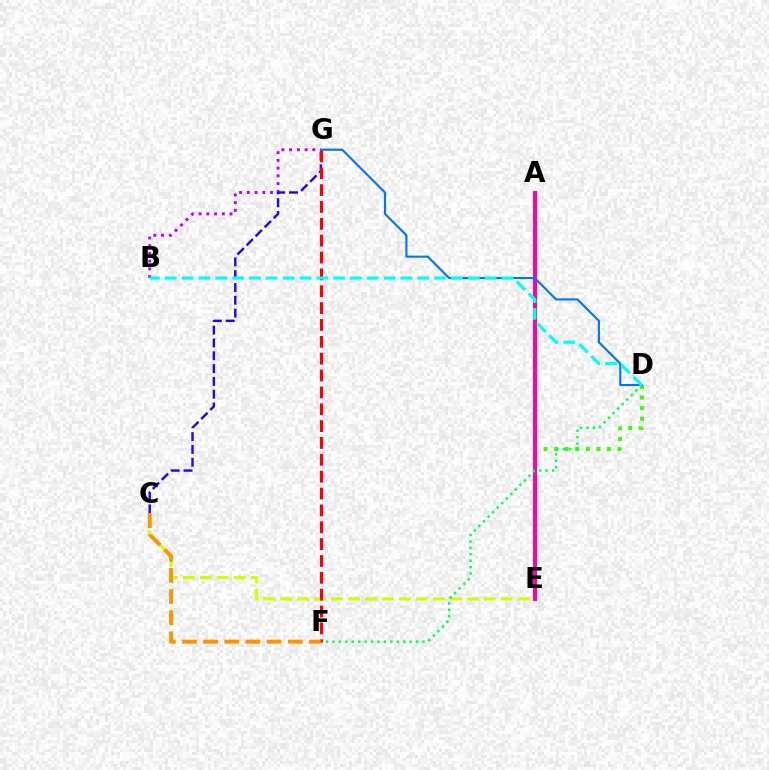{('D', 'E'): [{'color': '#3dff00', 'line_style': 'dotted', 'thickness': 2.87}], ('A', 'E'): [{'color': '#ff00ac', 'line_style': 'solid', 'thickness': 2.9}], ('B', 'G'): [{'color': '#b900ff', 'line_style': 'dotted', 'thickness': 2.1}], ('C', 'E'): [{'color': '#d1ff00', 'line_style': 'dashed', 'thickness': 2.3}], ('D', 'G'): [{'color': '#0074ff', 'line_style': 'solid', 'thickness': 1.53}], ('C', 'G'): [{'color': '#2500ff', 'line_style': 'dashed', 'thickness': 1.74}], ('D', 'F'): [{'color': '#00ff5c', 'line_style': 'dotted', 'thickness': 1.75}], ('F', 'G'): [{'color': '#ff0000', 'line_style': 'dashed', 'thickness': 2.29}], ('B', 'D'): [{'color': '#00fff6', 'line_style': 'dashed', 'thickness': 2.29}], ('C', 'F'): [{'color': '#ff9400', 'line_style': 'dashed', 'thickness': 2.88}]}